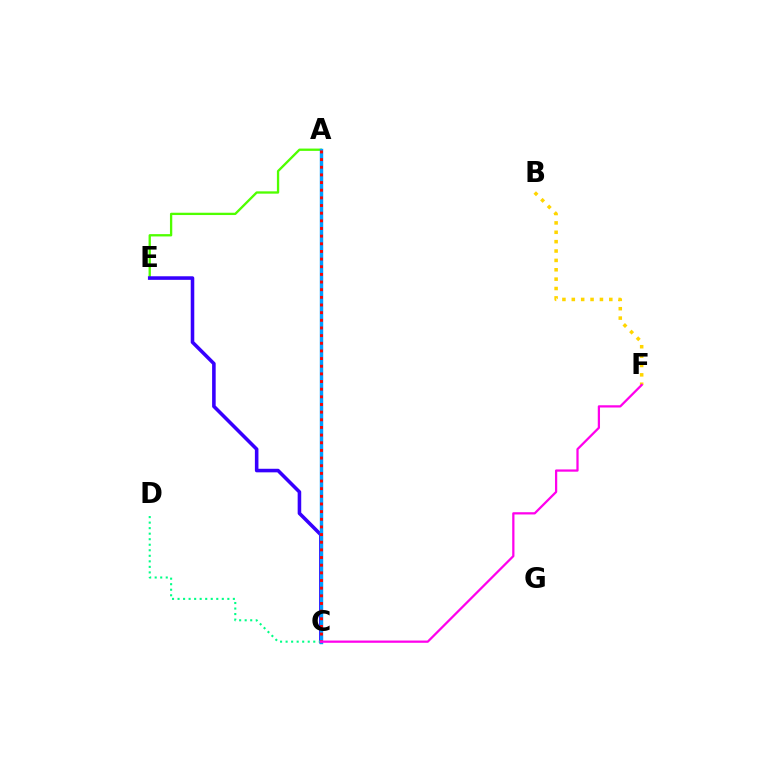{('A', 'E'): [{'color': '#4fff00', 'line_style': 'solid', 'thickness': 1.67}], ('C', 'E'): [{'color': '#3700ff', 'line_style': 'solid', 'thickness': 2.57}], ('C', 'D'): [{'color': '#00ff86', 'line_style': 'dotted', 'thickness': 1.5}], ('A', 'C'): [{'color': '#009eff', 'line_style': 'solid', 'thickness': 2.47}, {'color': '#ff0000', 'line_style': 'dotted', 'thickness': 2.08}], ('B', 'F'): [{'color': '#ffd500', 'line_style': 'dotted', 'thickness': 2.55}], ('C', 'F'): [{'color': '#ff00ed', 'line_style': 'solid', 'thickness': 1.62}]}